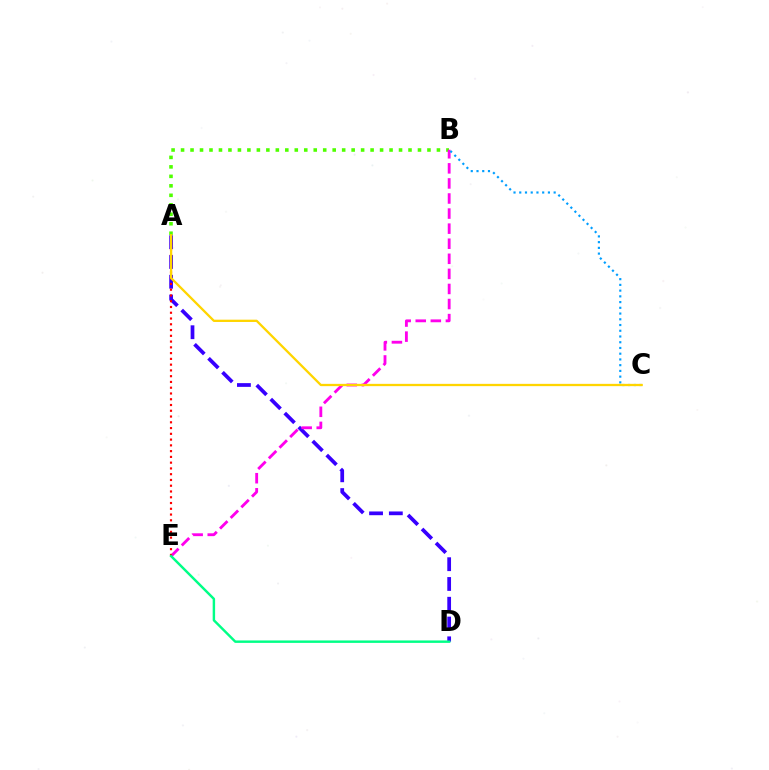{('A', 'B'): [{'color': '#4fff00', 'line_style': 'dotted', 'thickness': 2.57}], ('A', 'D'): [{'color': '#3700ff', 'line_style': 'dashed', 'thickness': 2.69}], ('B', 'E'): [{'color': '#ff00ed', 'line_style': 'dashed', 'thickness': 2.05}], ('A', 'E'): [{'color': '#ff0000', 'line_style': 'dotted', 'thickness': 1.57}], ('B', 'C'): [{'color': '#009eff', 'line_style': 'dotted', 'thickness': 1.56}], ('A', 'C'): [{'color': '#ffd500', 'line_style': 'solid', 'thickness': 1.65}], ('D', 'E'): [{'color': '#00ff86', 'line_style': 'solid', 'thickness': 1.76}]}